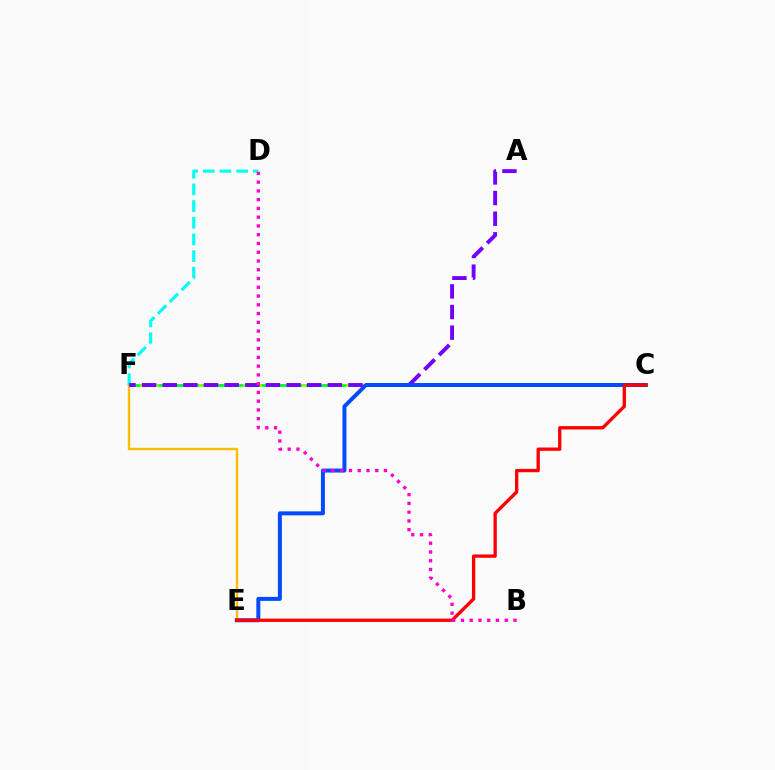{('C', 'F'): [{'color': '#84ff00', 'line_style': 'solid', 'thickness': 2.08}, {'color': '#00ff39', 'line_style': 'dashed', 'thickness': 2.0}], ('E', 'F'): [{'color': '#ffbd00', 'line_style': 'solid', 'thickness': 1.72}], ('D', 'F'): [{'color': '#00fff6', 'line_style': 'dashed', 'thickness': 2.26}], ('A', 'F'): [{'color': '#7200ff', 'line_style': 'dashed', 'thickness': 2.8}], ('C', 'E'): [{'color': '#004bff', 'line_style': 'solid', 'thickness': 2.86}, {'color': '#ff0000', 'line_style': 'solid', 'thickness': 2.4}], ('B', 'D'): [{'color': '#ff00cf', 'line_style': 'dotted', 'thickness': 2.38}]}